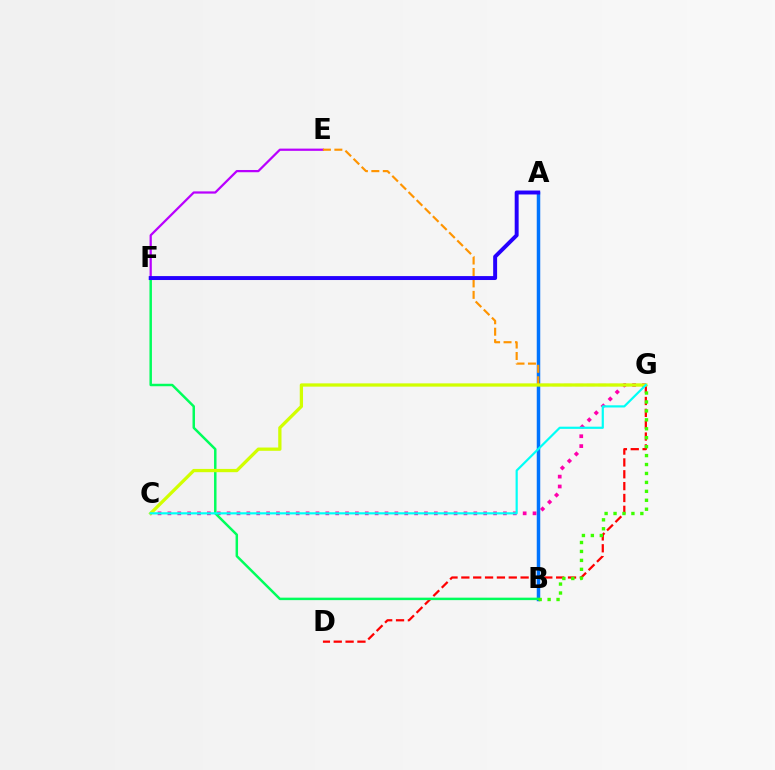{('D', 'G'): [{'color': '#ff0000', 'line_style': 'dashed', 'thickness': 1.61}], ('E', 'F'): [{'color': '#b900ff', 'line_style': 'solid', 'thickness': 1.61}], ('C', 'G'): [{'color': '#ff00ac', 'line_style': 'dotted', 'thickness': 2.68}, {'color': '#d1ff00', 'line_style': 'solid', 'thickness': 2.36}, {'color': '#00fff6', 'line_style': 'solid', 'thickness': 1.58}], ('A', 'B'): [{'color': '#0074ff', 'line_style': 'solid', 'thickness': 2.52}], ('E', 'G'): [{'color': '#ff9400', 'line_style': 'dashed', 'thickness': 1.56}], ('B', 'F'): [{'color': '#00ff5c', 'line_style': 'solid', 'thickness': 1.79}], ('A', 'F'): [{'color': '#2500ff', 'line_style': 'solid', 'thickness': 2.83}], ('B', 'G'): [{'color': '#3dff00', 'line_style': 'dotted', 'thickness': 2.43}]}